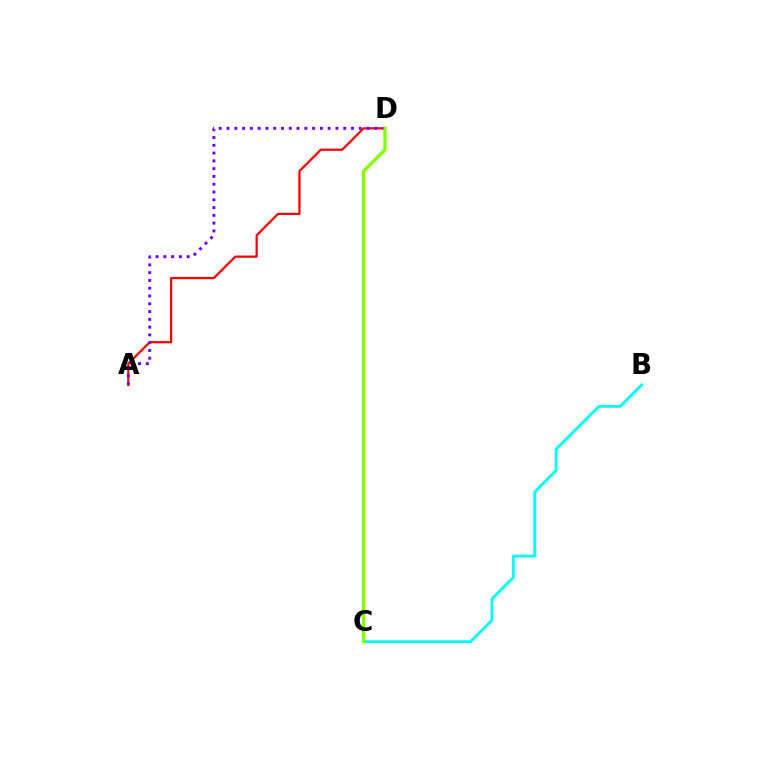{('B', 'C'): [{'color': '#00fff6', 'line_style': 'solid', 'thickness': 2.06}], ('A', 'D'): [{'color': '#ff0000', 'line_style': 'solid', 'thickness': 1.61}, {'color': '#7200ff', 'line_style': 'dotted', 'thickness': 2.11}], ('C', 'D'): [{'color': '#84ff00', 'line_style': 'solid', 'thickness': 2.36}]}